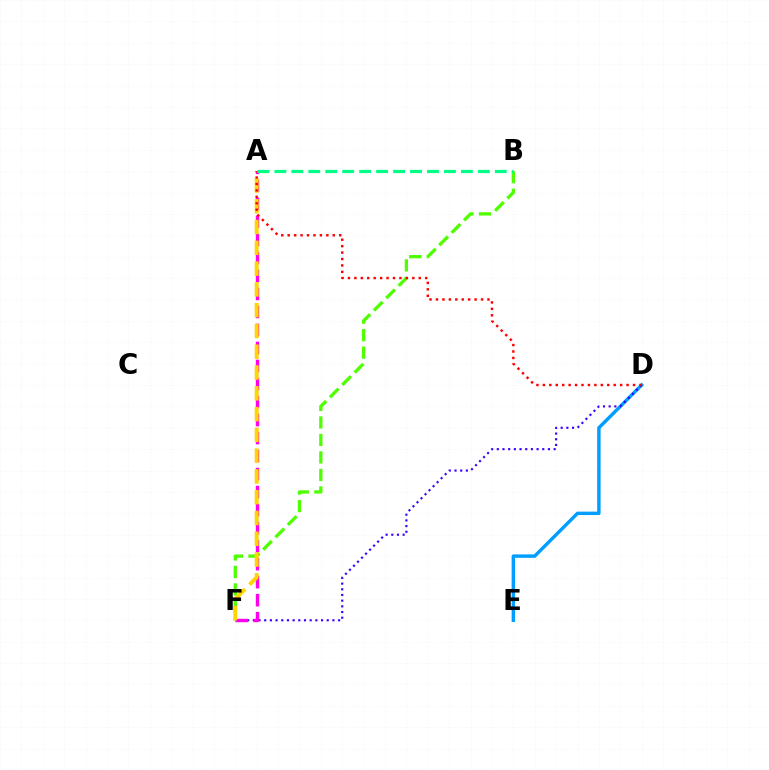{('D', 'E'): [{'color': '#009eff', 'line_style': 'solid', 'thickness': 2.45}], ('D', 'F'): [{'color': '#3700ff', 'line_style': 'dotted', 'thickness': 1.54}], ('A', 'F'): [{'color': '#ff00ed', 'line_style': 'dashed', 'thickness': 2.45}, {'color': '#ffd500', 'line_style': 'dashed', 'thickness': 2.82}], ('B', 'F'): [{'color': '#4fff00', 'line_style': 'dashed', 'thickness': 2.38}], ('A', 'D'): [{'color': '#ff0000', 'line_style': 'dotted', 'thickness': 1.75}], ('A', 'B'): [{'color': '#00ff86', 'line_style': 'dashed', 'thickness': 2.3}]}